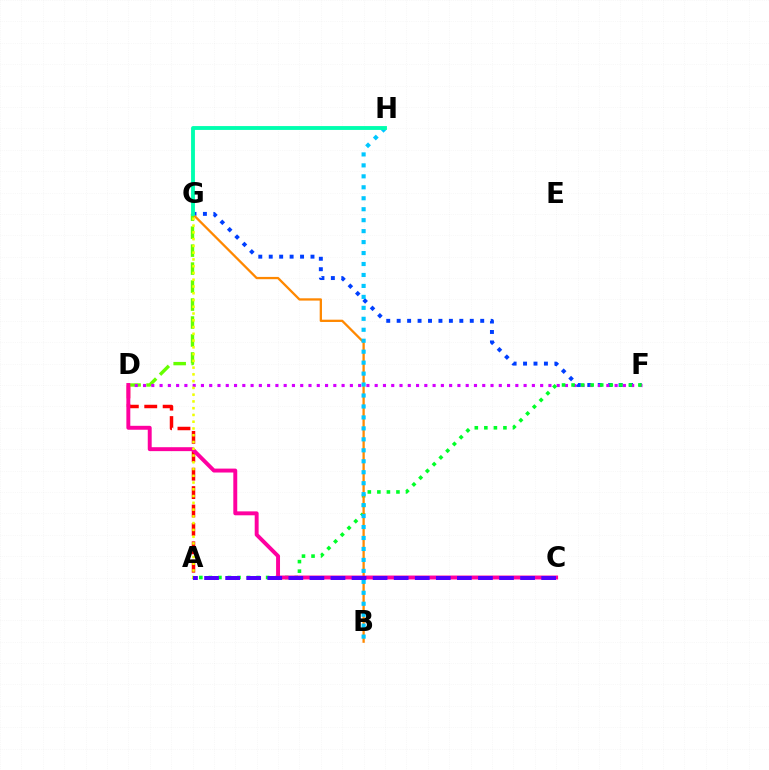{('A', 'D'): [{'color': '#ff0000', 'line_style': 'dashed', 'thickness': 2.5}], ('F', 'G'): [{'color': '#003fff', 'line_style': 'dotted', 'thickness': 2.84}], ('D', 'G'): [{'color': '#66ff00', 'line_style': 'dashed', 'thickness': 2.44}], ('D', 'F'): [{'color': '#d600ff', 'line_style': 'dotted', 'thickness': 2.25}], ('A', 'F'): [{'color': '#00ff27', 'line_style': 'dotted', 'thickness': 2.59}], ('B', 'G'): [{'color': '#ff8800', 'line_style': 'solid', 'thickness': 1.65}], ('B', 'H'): [{'color': '#00c7ff', 'line_style': 'dotted', 'thickness': 2.98}], ('C', 'D'): [{'color': '#ff00a0', 'line_style': 'solid', 'thickness': 2.83}], ('A', 'G'): [{'color': '#eeff00', 'line_style': 'dotted', 'thickness': 1.84}], ('A', 'C'): [{'color': '#4f00ff', 'line_style': 'dashed', 'thickness': 2.86}], ('G', 'H'): [{'color': '#00ffaf', 'line_style': 'solid', 'thickness': 2.78}]}